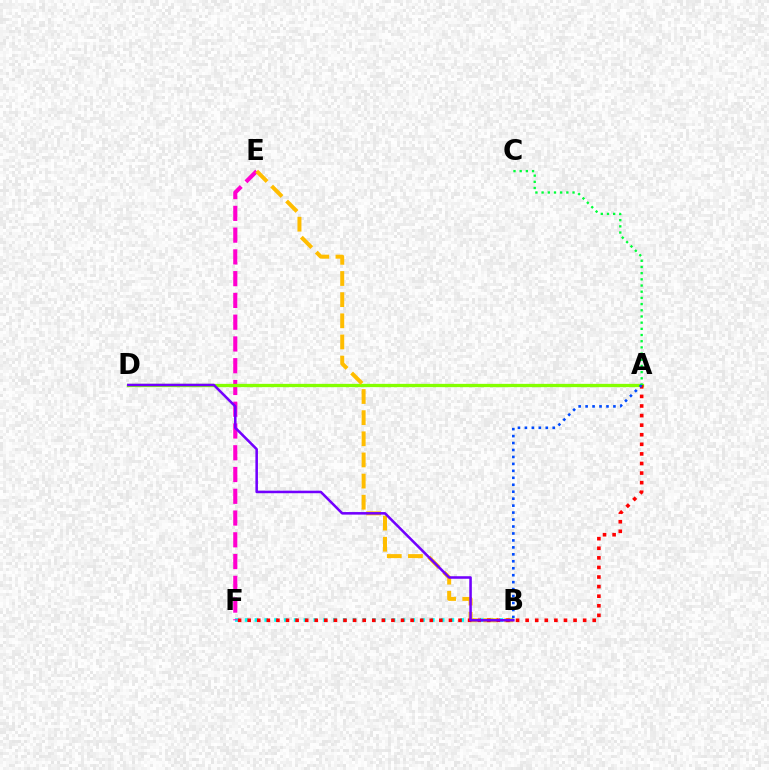{('B', 'F'): [{'color': '#00fff6', 'line_style': 'dotted', 'thickness': 2.66}], ('E', 'F'): [{'color': '#ff00cf', 'line_style': 'dashed', 'thickness': 2.96}], ('A', 'D'): [{'color': '#84ff00', 'line_style': 'solid', 'thickness': 2.37}], ('B', 'E'): [{'color': '#ffbd00', 'line_style': 'dashed', 'thickness': 2.87}], ('A', 'F'): [{'color': '#ff0000', 'line_style': 'dotted', 'thickness': 2.6}], ('A', 'B'): [{'color': '#004bff', 'line_style': 'dotted', 'thickness': 1.89}], ('B', 'D'): [{'color': '#7200ff', 'line_style': 'solid', 'thickness': 1.83}], ('A', 'C'): [{'color': '#00ff39', 'line_style': 'dotted', 'thickness': 1.68}]}